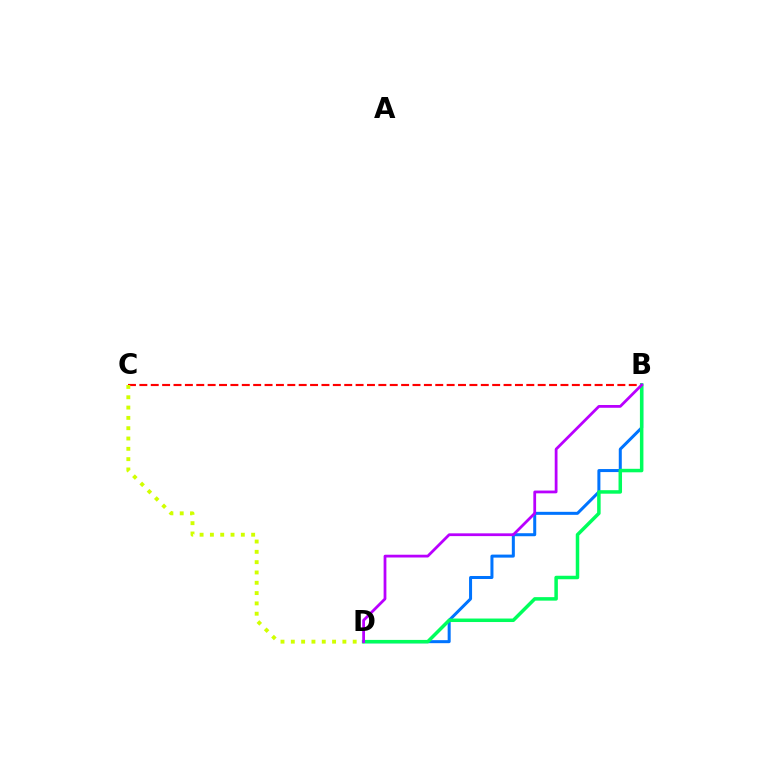{('B', 'C'): [{'color': '#ff0000', 'line_style': 'dashed', 'thickness': 1.55}], ('C', 'D'): [{'color': '#d1ff00', 'line_style': 'dotted', 'thickness': 2.8}], ('B', 'D'): [{'color': '#0074ff', 'line_style': 'solid', 'thickness': 2.17}, {'color': '#00ff5c', 'line_style': 'solid', 'thickness': 2.52}, {'color': '#b900ff', 'line_style': 'solid', 'thickness': 2.0}]}